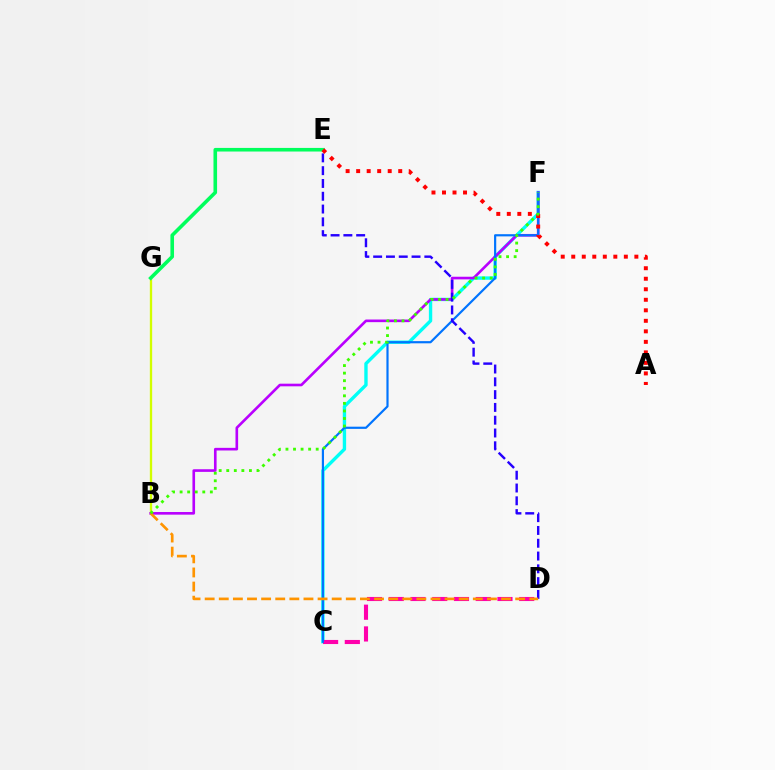{('C', 'F'): [{'color': '#00fff6', 'line_style': 'solid', 'thickness': 2.43}, {'color': '#0074ff', 'line_style': 'solid', 'thickness': 1.57}], ('B', 'G'): [{'color': '#d1ff00', 'line_style': 'solid', 'thickness': 1.68}], ('B', 'F'): [{'color': '#b900ff', 'line_style': 'solid', 'thickness': 1.9}, {'color': '#3dff00', 'line_style': 'dotted', 'thickness': 2.05}], ('C', 'D'): [{'color': '#ff00ac', 'line_style': 'dashed', 'thickness': 2.95}], ('E', 'G'): [{'color': '#00ff5c', 'line_style': 'solid', 'thickness': 2.59}], ('D', 'E'): [{'color': '#2500ff', 'line_style': 'dashed', 'thickness': 1.74}], ('A', 'E'): [{'color': '#ff0000', 'line_style': 'dotted', 'thickness': 2.86}], ('B', 'D'): [{'color': '#ff9400', 'line_style': 'dashed', 'thickness': 1.92}]}